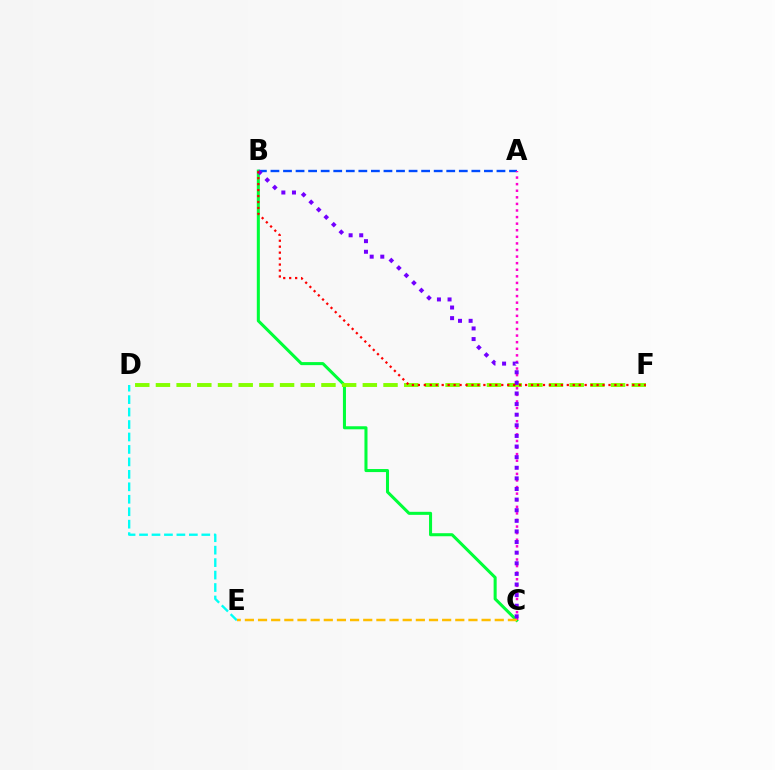{('A', 'B'): [{'color': '#004bff', 'line_style': 'dashed', 'thickness': 1.71}], ('B', 'C'): [{'color': '#00ff39', 'line_style': 'solid', 'thickness': 2.19}, {'color': '#7200ff', 'line_style': 'dotted', 'thickness': 2.88}], ('D', 'F'): [{'color': '#84ff00', 'line_style': 'dashed', 'thickness': 2.81}], ('D', 'E'): [{'color': '#00fff6', 'line_style': 'dashed', 'thickness': 1.69}], ('A', 'C'): [{'color': '#ff00cf', 'line_style': 'dotted', 'thickness': 1.79}], ('C', 'E'): [{'color': '#ffbd00', 'line_style': 'dashed', 'thickness': 1.79}], ('B', 'F'): [{'color': '#ff0000', 'line_style': 'dotted', 'thickness': 1.62}]}